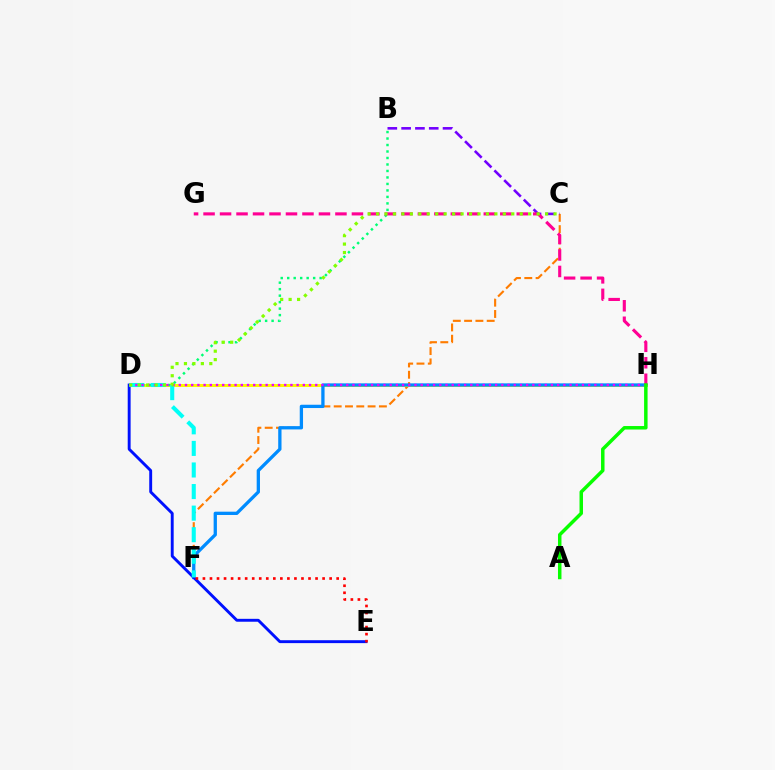{('C', 'F'): [{'color': '#ff7c00', 'line_style': 'dashed', 'thickness': 1.53}], ('D', 'H'): [{'color': '#fcf500', 'line_style': 'solid', 'thickness': 2.16}, {'color': '#ee00ff', 'line_style': 'dotted', 'thickness': 1.69}], ('F', 'H'): [{'color': '#008cff', 'line_style': 'solid', 'thickness': 2.37}], ('B', 'D'): [{'color': '#00ff74', 'line_style': 'dotted', 'thickness': 1.76}], ('D', 'E'): [{'color': '#0010ff', 'line_style': 'solid', 'thickness': 2.09}], ('D', 'F'): [{'color': '#00fff6', 'line_style': 'dashed', 'thickness': 2.93}], ('B', 'C'): [{'color': '#7200ff', 'line_style': 'dashed', 'thickness': 1.88}], ('G', 'H'): [{'color': '#ff0094', 'line_style': 'dashed', 'thickness': 2.24}], ('A', 'H'): [{'color': '#08ff00', 'line_style': 'solid', 'thickness': 2.51}], ('E', 'F'): [{'color': '#ff0000', 'line_style': 'dotted', 'thickness': 1.91}], ('C', 'D'): [{'color': '#84ff00', 'line_style': 'dotted', 'thickness': 2.3}]}